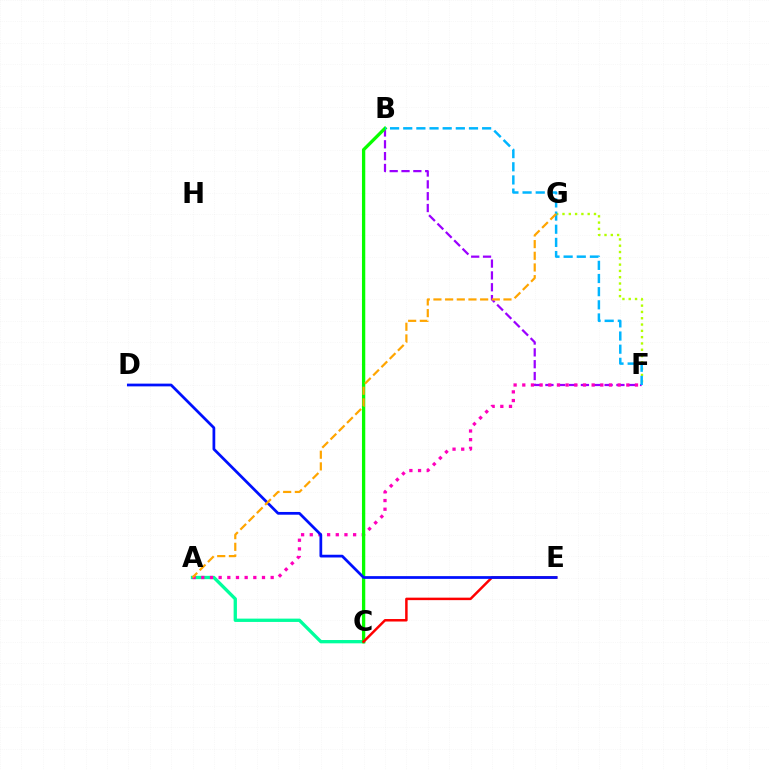{('B', 'F'): [{'color': '#9b00ff', 'line_style': 'dashed', 'thickness': 1.61}, {'color': '#00b5ff', 'line_style': 'dashed', 'thickness': 1.79}], ('A', 'C'): [{'color': '#00ff9d', 'line_style': 'solid', 'thickness': 2.38}], ('F', 'G'): [{'color': '#b3ff00', 'line_style': 'dotted', 'thickness': 1.71}], ('A', 'F'): [{'color': '#ff00bd', 'line_style': 'dotted', 'thickness': 2.36}], ('B', 'C'): [{'color': '#08ff00', 'line_style': 'solid', 'thickness': 2.38}], ('C', 'E'): [{'color': '#ff0000', 'line_style': 'solid', 'thickness': 1.79}], ('D', 'E'): [{'color': '#0010ff', 'line_style': 'solid', 'thickness': 1.97}], ('A', 'G'): [{'color': '#ffa500', 'line_style': 'dashed', 'thickness': 1.59}]}